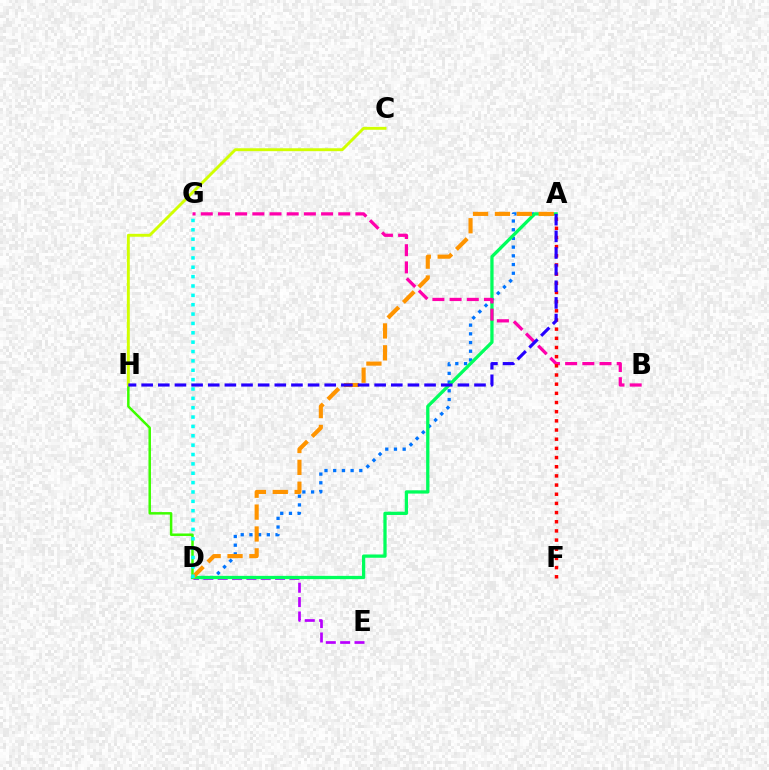{('D', 'E'): [{'color': '#b900ff', 'line_style': 'dashed', 'thickness': 1.95}], ('D', 'H'): [{'color': '#3dff00', 'line_style': 'solid', 'thickness': 1.8}], ('A', 'D'): [{'color': '#0074ff', 'line_style': 'dotted', 'thickness': 2.36}, {'color': '#00ff5c', 'line_style': 'solid', 'thickness': 2.36}, {'color': '#ff9400', 'line_style': 'dashed', 'thickness': 2.97}], ('B', 'G'): [{'color': '#ff00ac', 'line_style': 'dashed', 'thickness': 2.33}], ('A', 'F'): [{'color': '#ff0000', 'line_style': 'dotted', 'thickness': 2.49}], ('C', 'H'): [{'color': '#d1ff00', 'line_style': 'solid', 'thickness': 2.1}], ('D', 'G'): [{'color': '#00fff6', 'line_style': 'dotted', 'thickness': 2.54}], ('A', 'H'): [{'color': '#2500ff', 'line_style': 'dashed', 'thickness': 2.26}]}